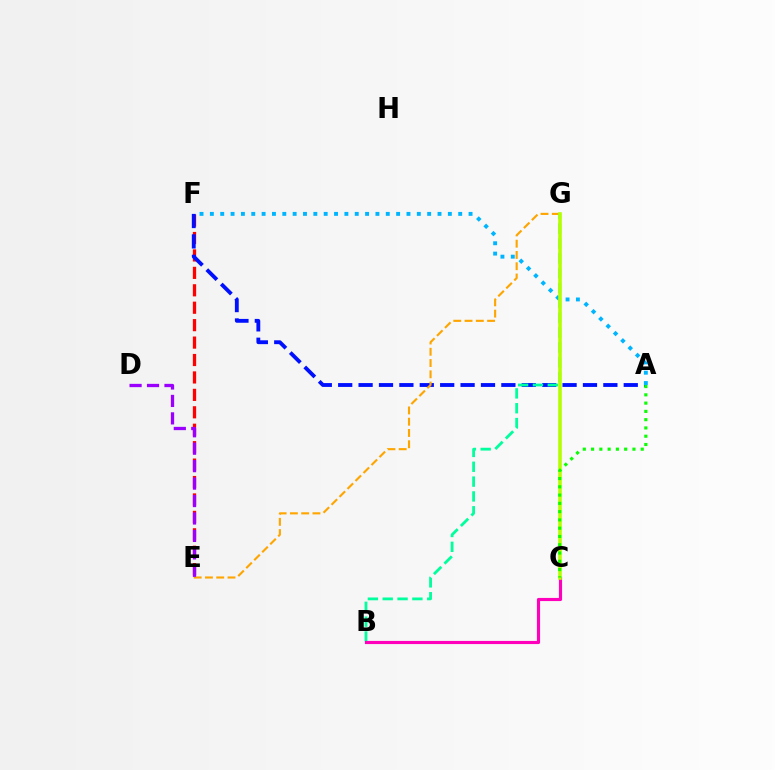{('E', 'F'): [{'color': '#ff0000', 'line_style': 'dashed', 'thickness': 2.37}], ('A', 'F'): [{'color': '#0010ff', 'line_style': 'dashed', 'thickness': 2.77}, {'color': '#00b5ff', 'line_style': 'dotted', 'thickness': 2.81}], ('E', 'G'): [{'color': '#ffa500', 'line_style': 'dashed', 'thickness': 1.53}], ('B', 'G'): [{'color': '#00ff9d', 'line_style': 'dashed', 'thickness': 2.02}], ('D', 'E'): [{'color': '#9b00ff', 'line_style': 'dashed', 'thickness': 2.37}], ('B', 'C'): [{'color': '#ff00bd', 'line_style': 'solid', 'thickness': 2.26}], ('C', 'G'): [{'color': '#b3ff00', 'line_style': 'solid', 'thickness': 2.59}], ('A', 'C'): [{'color': '#08ff00', 'line_style': 'dotted', 'thickness': 2.25}]}